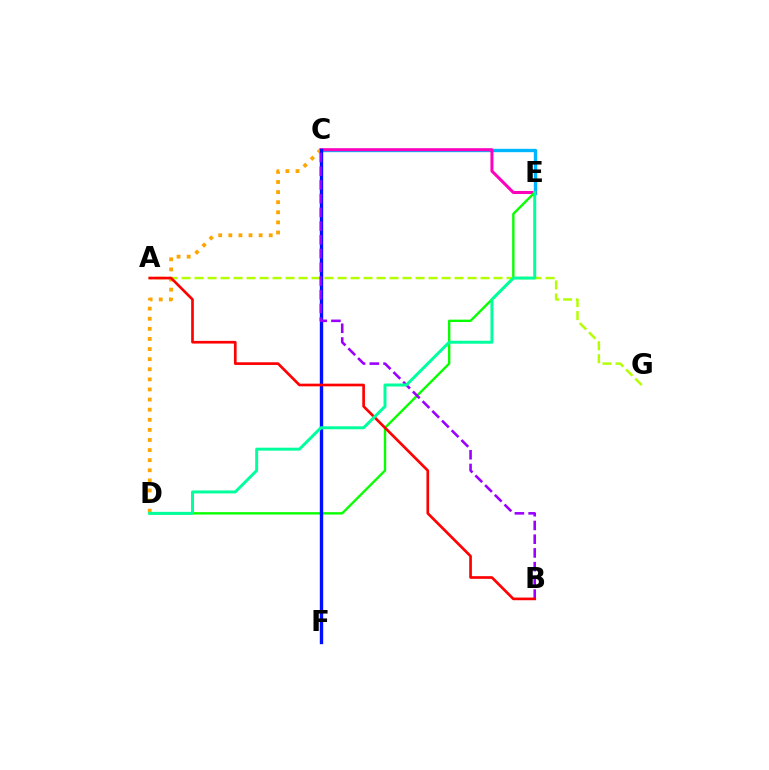{('C', 'E'): [{'color': '#00b5ff', 'line_style': 'solid', 'thickness': 2.43}, {'color': '#ff00bd', 'line_style': 'solid', 'thickness': 2.18}], ('D', 'E'): [{'color': '#08ff00', 'line_style': 'solid', 'thickness': 1.71}, {'color': '#00ff9d', 'line_style': 'solid', 'thickness': 2.14}], ('C', 'D'): [{'color': '#ffa500', 'line_style': 'dotted', 'thickness': 2.74}], ('A', 'G'): [{'color': '#b3ff00', 'line_style': 'dashed', 'thickness': 1.77}], ('C', 'F'): [{'color': '#0010ff', 'line_style': 'solid', 'thickness': 2.42}], ('B', 'C'): [{'color': '#9b00ff', 'line_style': 'dashed', 'thickness': 1.86}], ('A', 'B'): [{'color': '#ff0000', 'line_style': 'solid', 'thickness': 1.92}]}